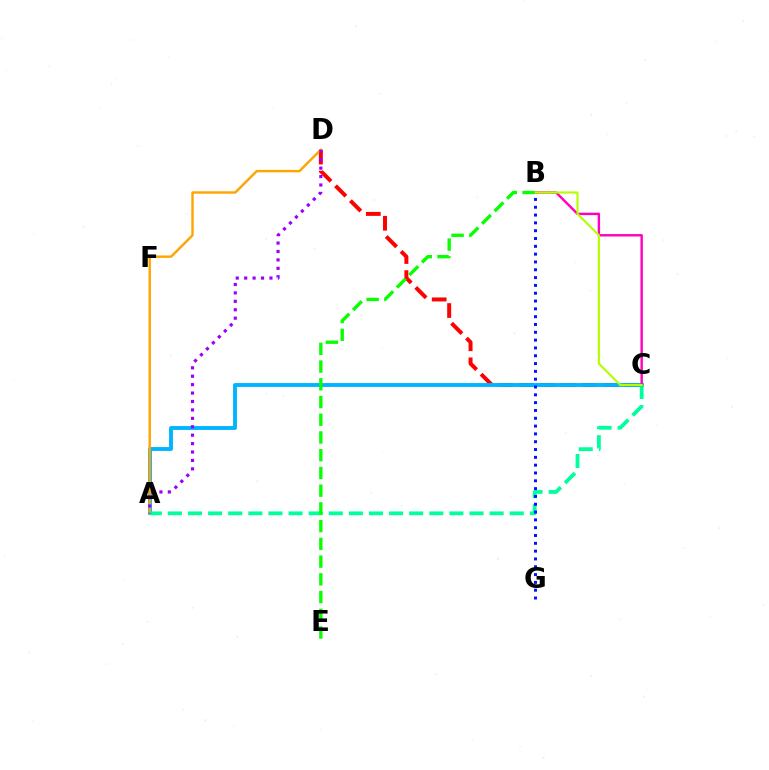{('C', 'D'): [{'color': '#ff0000', 'line_style': 'dashed', 'thickness': 2.86}], ('A', 'C'): [{'color': '#00b5ff', 'line_style': 'solid', 'thickness': 2.79}, {'color': '#00ff9d', 'line_style': 'dashed', 'thickness': 2.73}], ('A', 'D'): [{'color': '#ffa500', 'line_style': 'solid', 'thickness': 1.75}, {'color': '#9b00ff', 'line_style': 'dotted', 'thickness': 2.29}], ('B', 'C'): [{'color': '#ff00bd', 'line_style': 'solid', 'thickness': 1.73}, {'color': '#b3ff00', 'line_style': 'solid', 'thickness': 1.55}], ('B', 'G'): [{'color': '#0010ff', 'line_style': 'dotted', 'thickness': 2.12}], ('B', 'E'): [{'color': '#08ff00', 'line_style': 'dashed', 'thickness': 2.41}]}